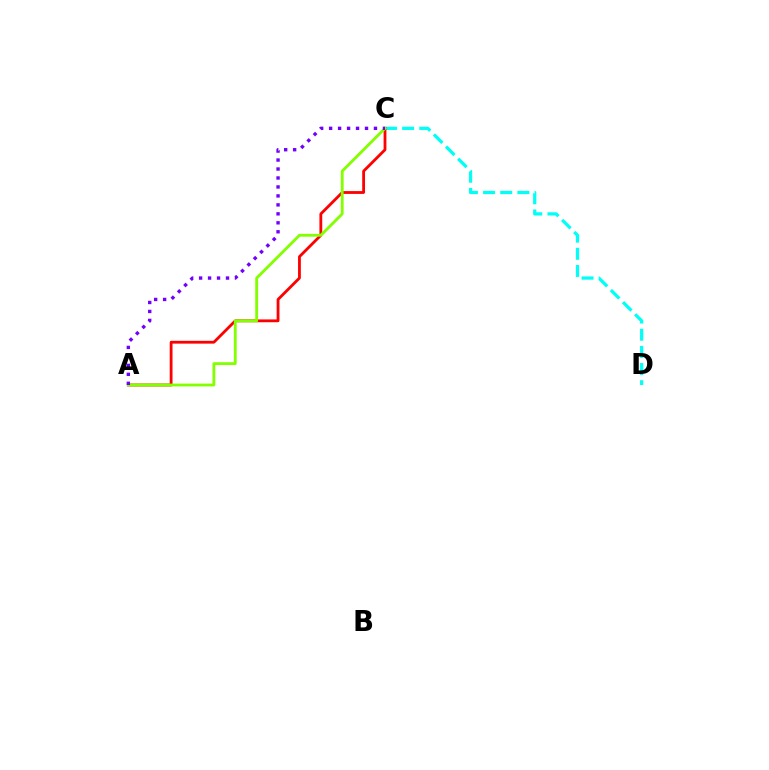{('C', 'D'): [{'color': '#00fff6', 'line_style': 'dashed', 'thickness': 2.33}], ('A', 'C'): [{'color': '#ff0000', 'line_style': 'solid', 'thickness': 2.02}, {'color': '#84ff00', 'line_style': 'solid', 'thickness': 2.04}, {'color': '#7200ff', 'line_style': 'dotted', 'thickness': 2.44}]}